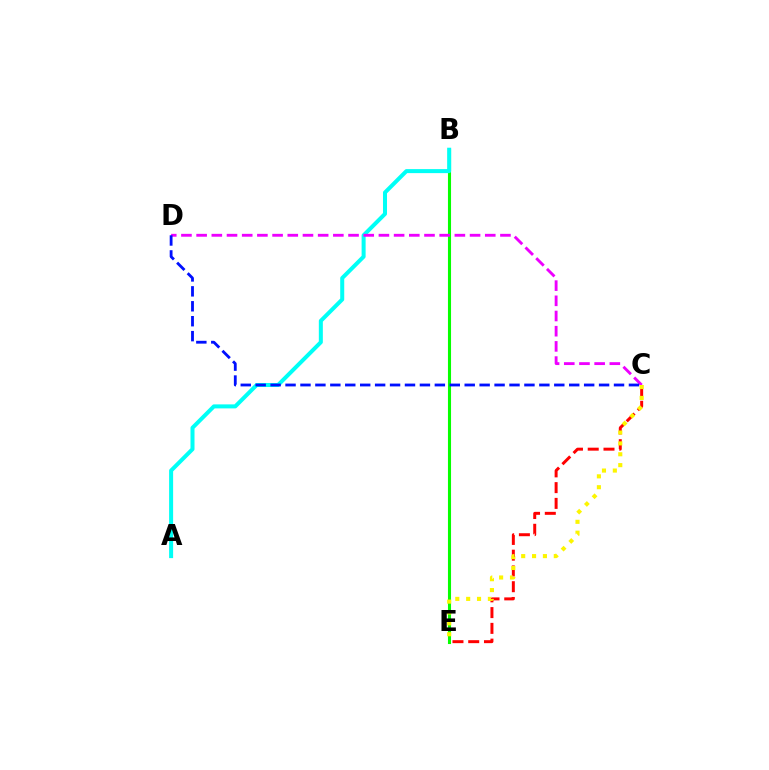{('B', 'E'): [{'color': '#08ff00', 'line_style': 'solid', 'thickness': 2.22}], ('A', 'B'): [{'color': '#00fff6', 'line_style': 'solid', 'thickness': 2.89}], ('C', 'D'): [{'color': '#ee00ff', 'line_style': 'dashed', 'thickness': 2.06}, {'color': '#0010ff', 'line_style': 'dashed', 'thickness': 2.03}], ('C', 'E'): [{'color': '#ff0000', 'line_style': 'dashed', 'thickness': 2.14}, {'color': '#fcf500', 'line_style': 'dotted', 'thickness': 2.95}]}